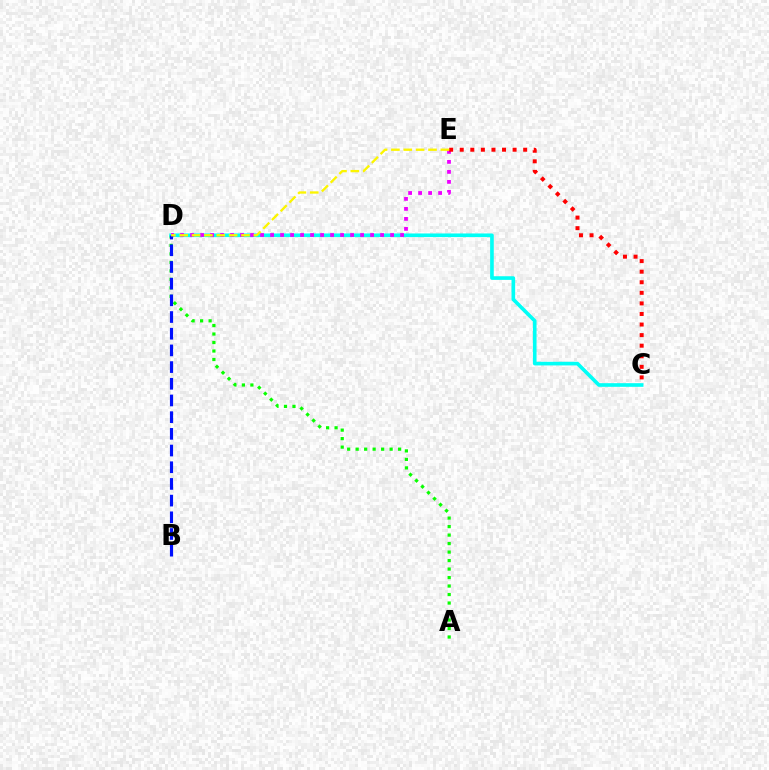{('A', 'D'): [{'color': '#08ff00', 'line_style': 'dotted', 'thickness': 2.31}], ('C', 'D'): [{'color': '#00fff6', 'line_style': 'solid', 'thickness': 2.62}], ('D', 'E'): [{'color': '#ee00ff', 'line_style': 'dotted', 'thickness': 2.72}, {'color': '#fcf500', 'line_style': 'dashed', 'thickness': 1.68}], ('B', 'D'): [{'color': '#0010ff', 'line_style': 'dashed', 'thickness': 2.27}], ('C', 'E'): [{'color': '#ff0000', 'line_style': 'dotted', 'thickness': 2.87}]}